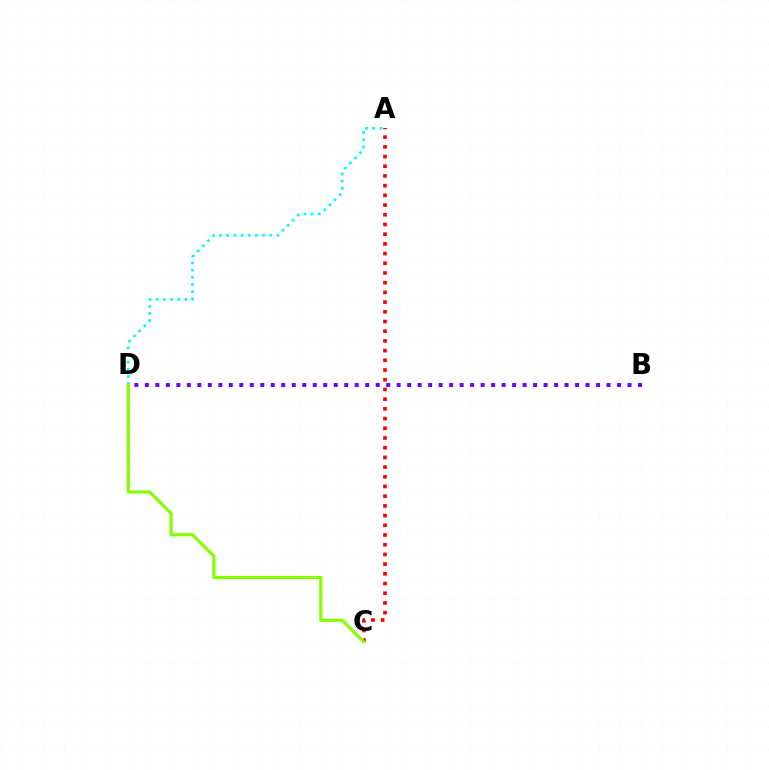{('A', 'D'): [{'color': '#00fff6', 'line_style': 'dotted', 'thickness': 1.95}], ('B', 'D'): [{'color': '#7200ff', 'line_style': 'dotted', 'thickness': 2.85}], ('A', 'C'): [{'color': '#ff0000', 'line_style': 'dotted', 'thickness': 2.64}], ('C', 'D'): [{'color': '#84ff00', 'line_style': 'solid', 'thickness': 2.31}]}